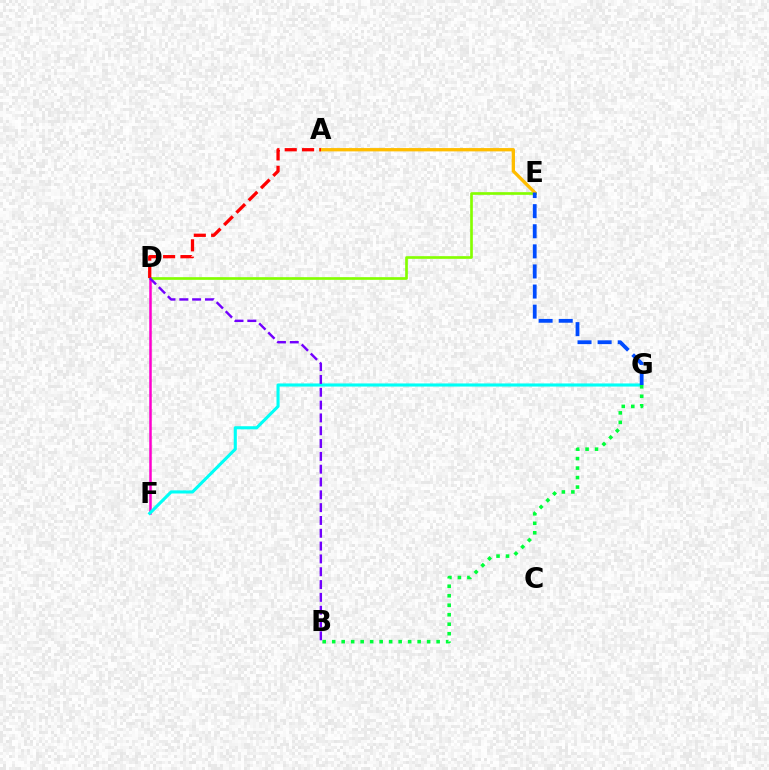{('D', 'F'): [{'color': '#ff00cf', 'line_style': 'solid', 'thickness': 1.81}], ('F', 'G'): [{'color': '#00fff6', 'line_style': 'solid', 'thickness': 2.24}], ('D', 'E'): [{'color': '#84ff00', 'line_style': 'solid', 'thickness': 1.92}], ('A', 'E'): [{'color': '#ffbd00', 'line_style': 'solid', 'thickness': 2.38}], ('B', 'G'): [{'color': '#00ff39', 'line_style': 'dotted', 'thickness': 2.58}], ('A', 'D'): [{'color': '#ff0000', 'line_style': 'dashed', 'thickness': 2.36}], ('B', 'D'): [{'color': '#7200ff', 'line_style': 'dashed', 'thickness': 1.74}], ('E', 'G'): [{'color': '#004bff', 'line_style': 'dashed', 'thickness': 2.73}]}